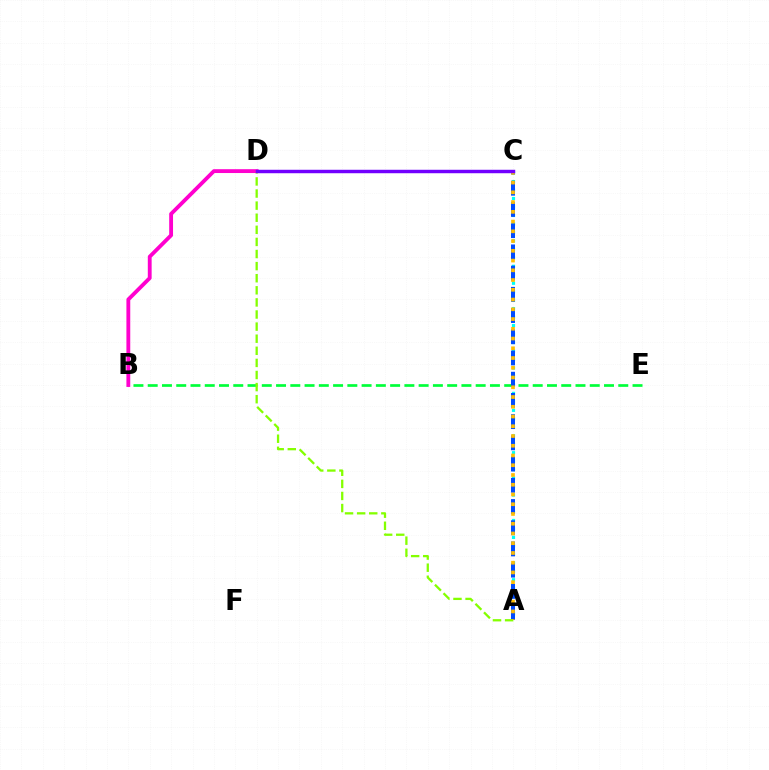{('A', 'C'): [{'color': '#00fff6', 'line_style': 'dotted', 'thickness': 2.3}, {'color': '#004bff', 'line_style': 'dashed', 'thickness': 2.88}, {'color': '#ffbd00', 'line_style': 'dotted', 'thickness': 2.65}], ('B', 'E'): [{'color': '#00ff39', 'line_style': 'dashed', 'thickness': 1.94}], ('A', 'D'): [{'color': '#84ff00', 'line_style': 'dashed', 'thickness': 1.64}], ('C', 'D'): [{'color': '#ff0000', 'line_style': 'dotted', 'thickness': 1.87}, {'color': '#7200ff', 'line_style': 'solid', 'thickness': 2.48}], ('B', 'D'): [{'color': '#ff00cf', 'line_style': 'solid', 'thickness': 2.76}]}